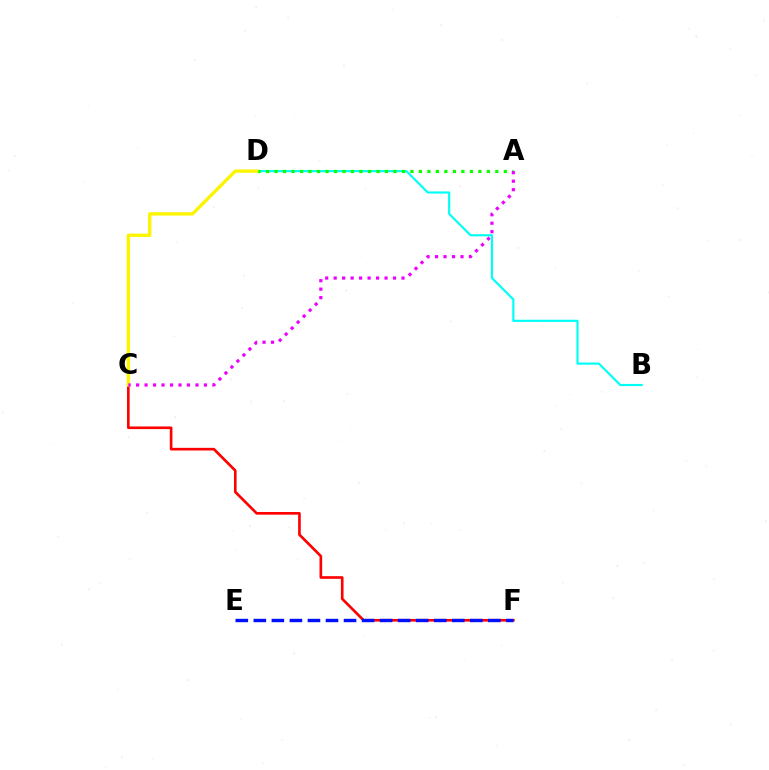{('C', 'F'): [{'color': '#ff0000', 'line_style': 'solid', 'thickness': 1.9}], ('B', 'D'): [{'color': '#00fff6', 'line_style': 'solid', 'thickness': 1.56}], ('A', 'D'): [{'color': '#08ff00', 'line_style': 'dotted', 'thickness': 2.31}], ('C', 'D'): [{'color': '#fcf500', 'line_style': 'solid', 'thickness': 2.41}], ('E', 'F'): [{'color': '#0010ff', 'line_style': 'dashed', 'thickness': 2.45}], ('A', 'C'): [{'color': '#ee00ff', 'line_style': 'dotted', 'thickness': 2.3}]}